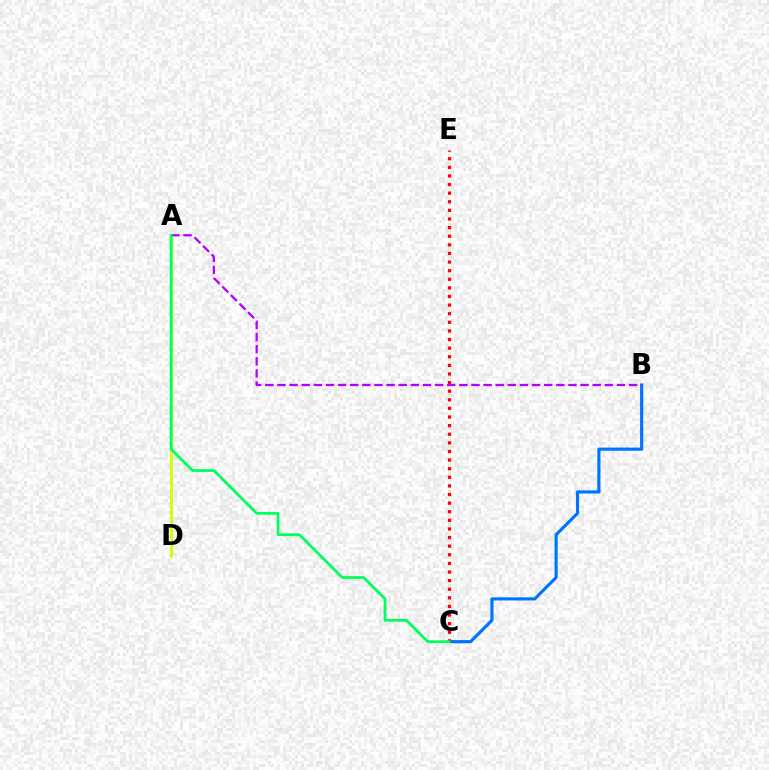{('A', 'D'): [{'color': '#d1ff00', 'line_style': 'solid', 'thickness': 2.04}], ('B', 'C'): [{'color': '#0074ff', 'line_style': 'solid', 'thickness': 2.27}], ('C', 'E'): [{'color': '#ff0000', 'line_style': 'dotted', 'thickness': 2.34}], ('A', 'B'): [{'color': '#b900ff', 'line_style': 'dashed', 'thickness': 1.65}], ('A', 'C'): [{'color': '#00ff5c', 'line_style': 'solid', 'thickness': 1.98}]}